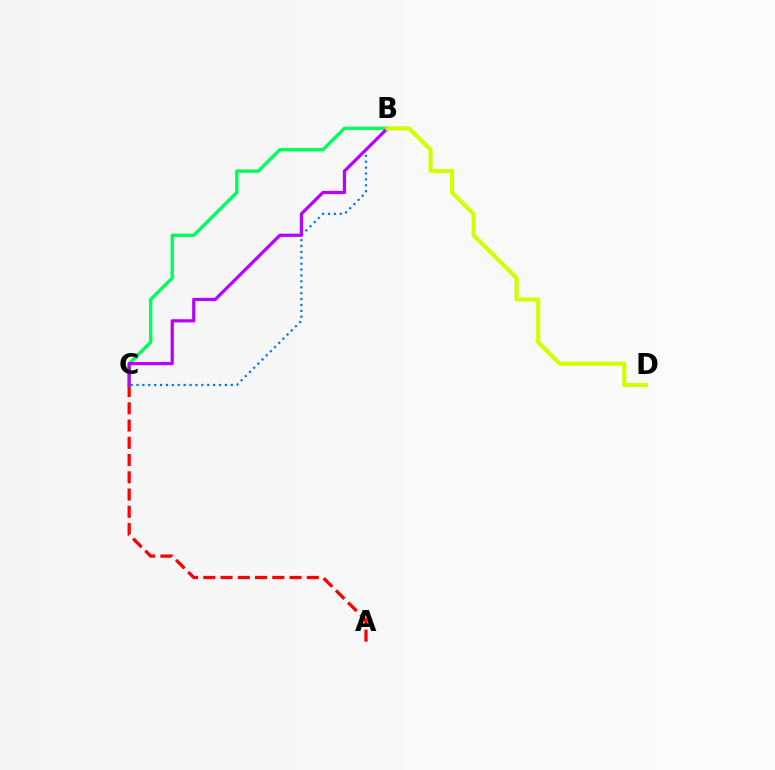{('B', 'C'): [{'color': '#0074ff', 'line_style': 'dotted', 'thickness': 1.6}, {'color': '#00ff5c', 'line_style': 'solid', 'thickness': 2.45}, {'color': '#b900ff', 'line_style': 'solid', 'thickness': 2.32}], ('A', 'C'): [{'color': '#ff0000', 'line_style': 'dashed', 'thickness': 2.34}], ('B', 'D'): [{'color': '#d1ff00', 'line_style': 'solid', 'thickness': 3.0}]}